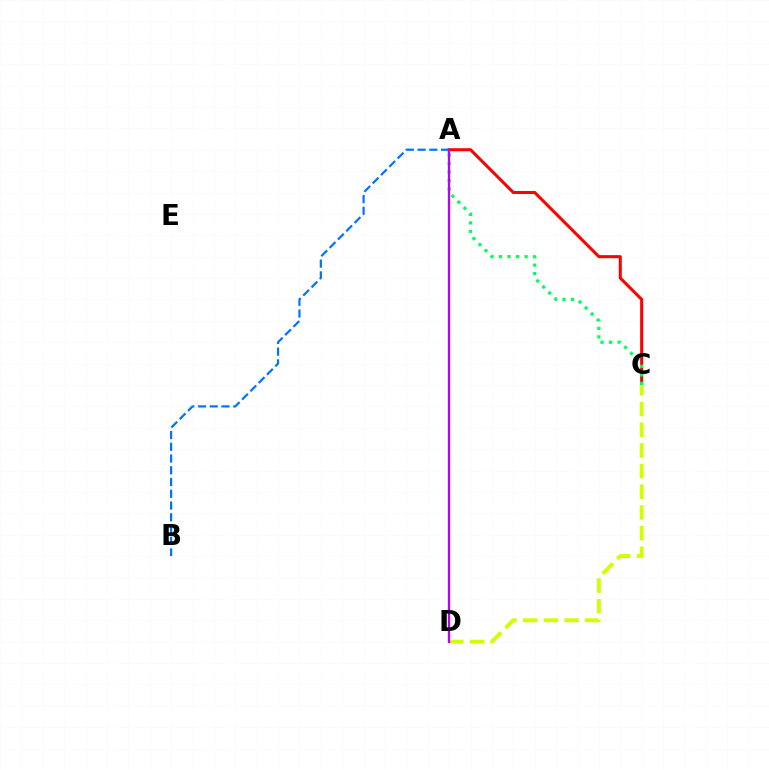{('A', 'C'): [{'color': '#ff0000', 'line_style': 'solid', 'thickness': 2.19}, {'color': '#00ff5c', 'line_style': 'dotted', 'thickness': 2.32}], ('A', 'B'): [{'color': '#0074ff', 'line_style': 'dashed', 'thickness': 1.6}], ('C', 'D'): [{'color': '#d1ff00', 'line_style': 'dashed', 'thickness': 2.81}], ('A', 'D'): [{'color': '#b900ff', 'line_style': 'solid', 'thickness': 1.68}]}